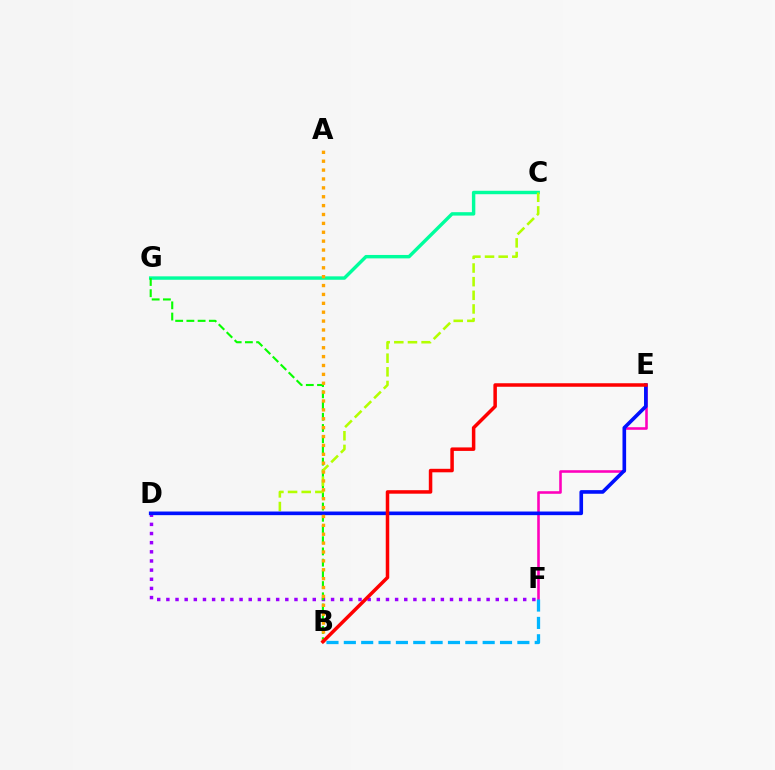{('C', 'G'): [{'color': '#00ff9d', 'line_style': 'solid', 'thickness': 2.46}], ('D', 'F'): [{'color': '#9b00ff', 'line_style': 'dotted', 'thickness': 2.49}], ('E', 'F'): [{'color': '#ff00bd', 'line_style': 'solid', 'thickness': 1.86}], ('B', 'G'): [{'color': '#08ff00', 'line_style': 'dashed', 'thickness': 1.52}], ('C', 'D'): [{'color': '#b3ff00', 'line_style': 'dashed', 'thickness': 1.85}], ('D', 'E'): [{'color': '#0010ff', 'line_style': 'solid', 'thickness': 2.61}], ('B', 'F'): [{'color': '#00b5ff', 'line_style': 'dashed', 'thickness': 2.36}], ('A', 'B'): [{'color': '#ffa500', 'line_style': 'dotted', 'thickness': 2.41}], ('B', 'E'): [{'color': '#ff0000', 'line_style': 'solid', 'thickness': 2.52}]}